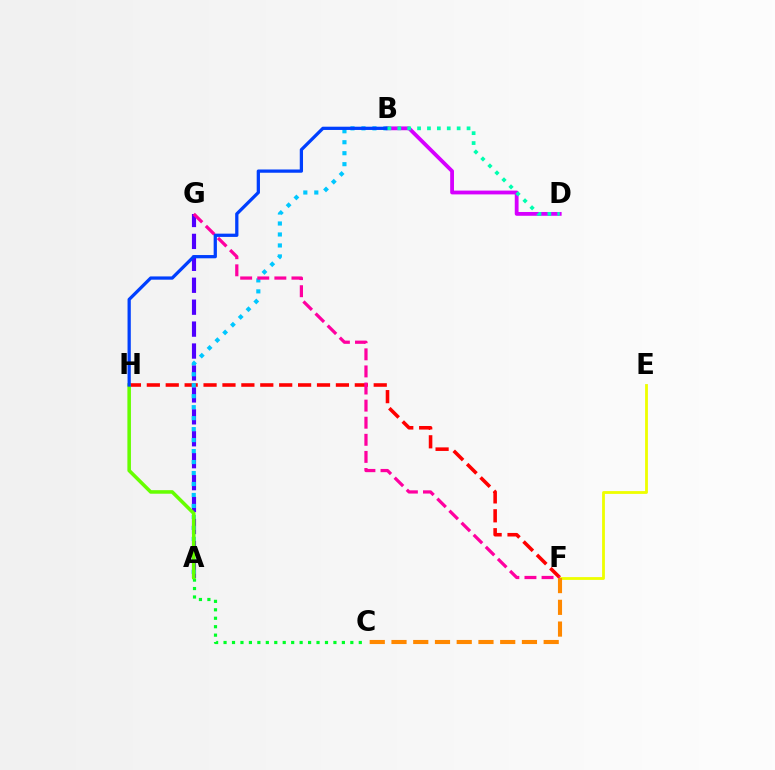{('E', 'F'): [{'color': '#eeff00', 'line_style': 'solid', 'thickness': 2.03}], ('A', 'G'): [{'color': '#4f00ff', 'line_style': 'dashed', 'thickness': 2.98}], ('F', 'H'): [{'color': '#ff0000', 'line_style': 'dashed', 'thickness': 2.57}], ('A', 'C'): [{'color': '#00ff27', 'line_style': 'dotted', 'thickness': 2.3}], ('A', 'B'): [{'color': '#00c7ff', 'line_style': 'dotted', 'thickness': 2.98}], ('F', 'G'): [{'color': '#ff00a0', 'line_style': 'dashed', 'thickness': 2.32}], ('B', 'D'): [{'color': '#d600ff', 'line_style': 'solid', 'thickness': 2.73}, {'color': '#00ffaf', 'line_style': 'dotted', 'thickness': 2.69}], ('A', 'H'): [{'color': '#66ff00', 'line_style': 'solid', 'thickness': 2.55}], ('C', 'F'): [{'color': '#ff8800', 'line_style': 'dashed', 'thickness': 2.95}], ('B', 'H'): [{'color': '#003fff', 'line_style': 'solid', 'thickness': 2.35}]}